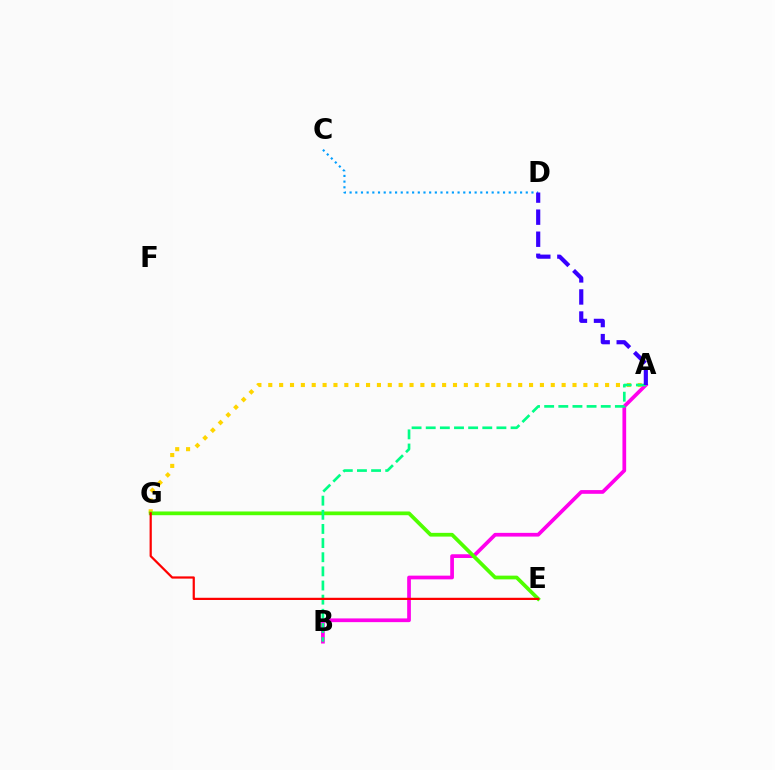{('C', 'D'): [{'color': '#009eff', 'line_style': 'dotted', 'thickness': 1.54}], ('A', 'B'): [{'color': '#ff00ed', 'line_style': 'solid', 'thickness': 2.68}, {'color': '#00ff86', 'line_style': 'dashed', 'thickness': 1.92}], ('A', 'G'): [{'color': '#ffd500', 'line_style': 'dotted', 'thickness': 2.95}], ('E', 'G'): [{'color': '#4fff00', 'line_style': 'solid', 'thickness': 2.69}, {'color': '#ff0000', 'line_style': 'solid', 'thickness': 1.6}], ('A', 'D'): [{'color': '#3700ff', 'line_style': 'dashed', 'thickness': 3.0}]}